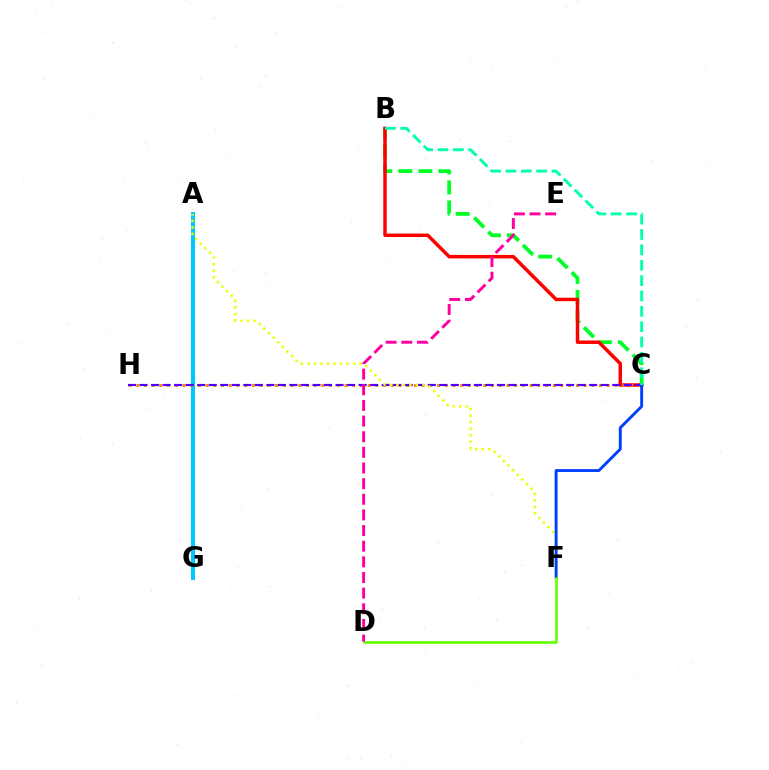{('A', 'G'): [{'color': '#d600ff', 'line_style': 'solid', 'thickness': 2.86}, {'color': '#00c7ff', 'line_style': 'solid', 'thickness': 2.88}], ('B', 'C'): [{'color': '#00ff27', 'line_style': 'dashed', 'thickness': 2.72}, {'color': '#ff0000', 'line_style': 'solid', 'thickness': 2.5}, {'color': '#00ffaf', 'line_style': 'dashed', 'thickness': 2.09}], ('C', 'H'): [{'color': '#ff8800', 'line_style': 'dotted', 'thickness': 2.1}, {'color': '#4f00ff', 'line_style': 'dashed', 'thickness': 1.57}], ('A', 'F'): [{'color': '#eeff00', 'line_style': 'dotted', 'thickness': 1.77}], ('C', 'F'): [{'color': '#003fff', 'line_style': 'solid', 'thickness': 2.09}], ('D', 'F'): [{'color': '#66ff00', 'line_style': 'solid', 'thickness': 1.87}], ('D', 'E'): [{'color': '#ff00a0', 'line_style': 'dashed', 'thickness': 2.12}]}